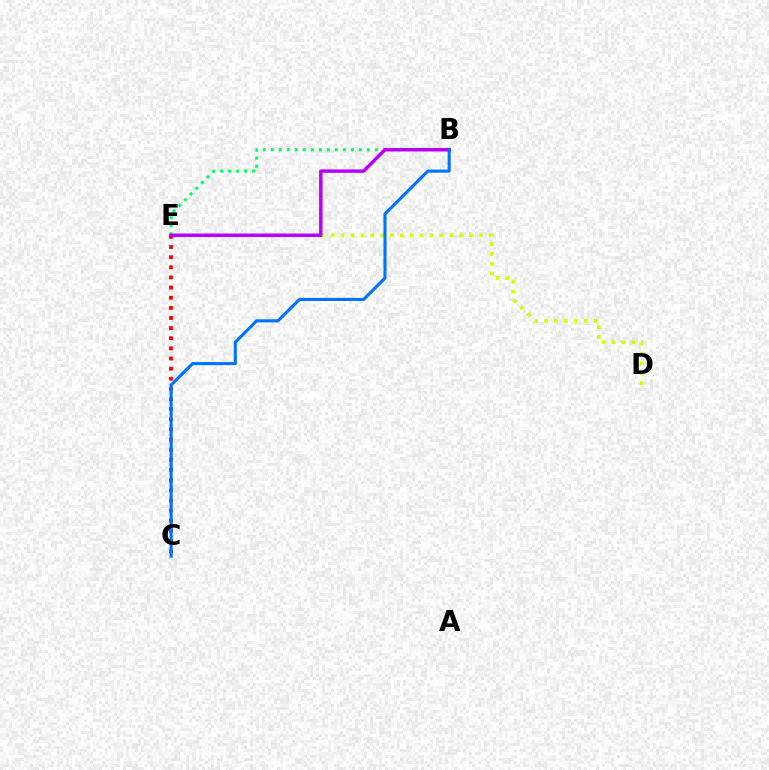{('C', 'E'): [{'color': '#ff0000', 'line_style': 'dotted', 'thickness': 2.75}], ('B', 'E'): [{'color': '#00ff5c', 'line_style': 'dotted', 'thickness': 2.18}, {'color': '#b900ff', 'line_style': 'solid', 'thickness': 2.5}], ('D', 'E'): [{'color': '#d1ff00', 'line_style': 'dotted', 'thickness': 2.68}], ('B', 'C'): [{'color': '#0074ff', 'line_style': 'solid', 'thickness': 2.25}]}